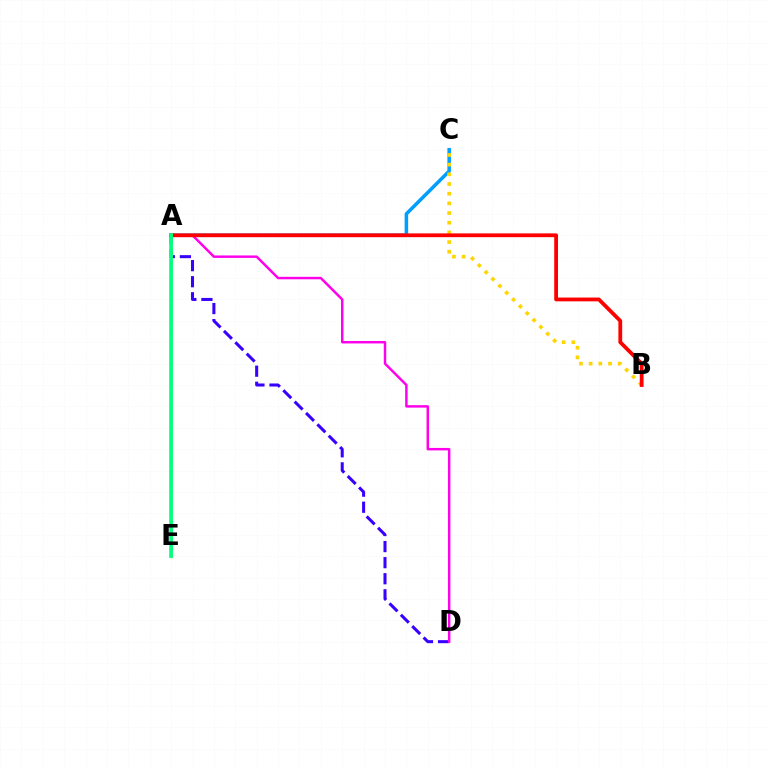{('A', 'C'): [{'color': '#009eff', 'line_style': 'solid', 'thickness': 2.54}], ('A', 'D'): [{'color': '#3700ff', 'line_style': 'dashed', 'thickness': 2.18}, {'color': '#ff00ed', 'line_style': 'solid', 'thickness': 1.78}], ('B', 'C'): [{'color': '#ffd500', 'line_style': 'dotted', 'thickness': 2.63}], ('A', 'B'): [{'color': '#ff0000', 'line_style': 'solid', 'thickness': 2.73}], ('A', 'E'): [{'color': '#4fff00', 'line_style': 'solid', 'thickness': 1.9}, {'color': '#00ff86', 'line_style': 'solid', 'thickness': 2.6}]}